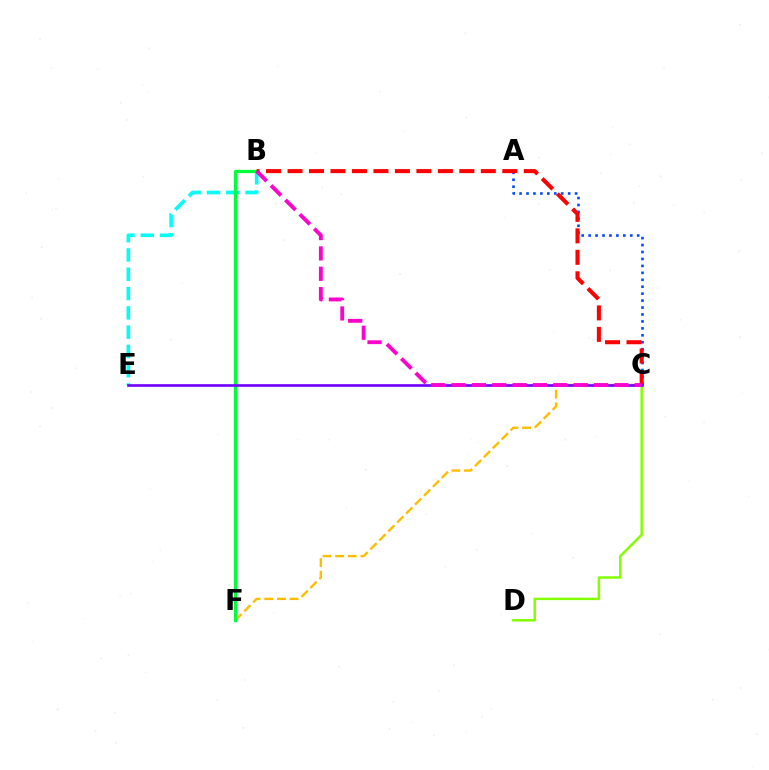{('B', 'E'): [{'color': '#00fff6', 'line_style': 'dashed', 'thickness': 2.62}], ('C', 'F'): [{'color': '#ffbd00', 'line_style': 'dashed', 'thickness': 1.72}], ('B', 'F'): [{'color': '#00ff39', 'line_style': 'solid', 'thickness': 2.33}], ('C', 'D'): [{'color': '#84ff00', 'line_style': 'solid', 'thickness': 1.79}], ('A', 'C'): [{'color': '#004bff', 'line_style': 'dotted', 'thickness': 1.89}], ('B', 'C'): [{'color': '#ff0000', 'line_style': 'dashed', 'thickness': 2.92}, {'color': '#ff00cf', 'line_style': 'dashed', 'thickness': 2.77}], ('C', 'E'): [{'color': '#7200ff', 'line_style': 'solid', 'thickness': 1.92}]}